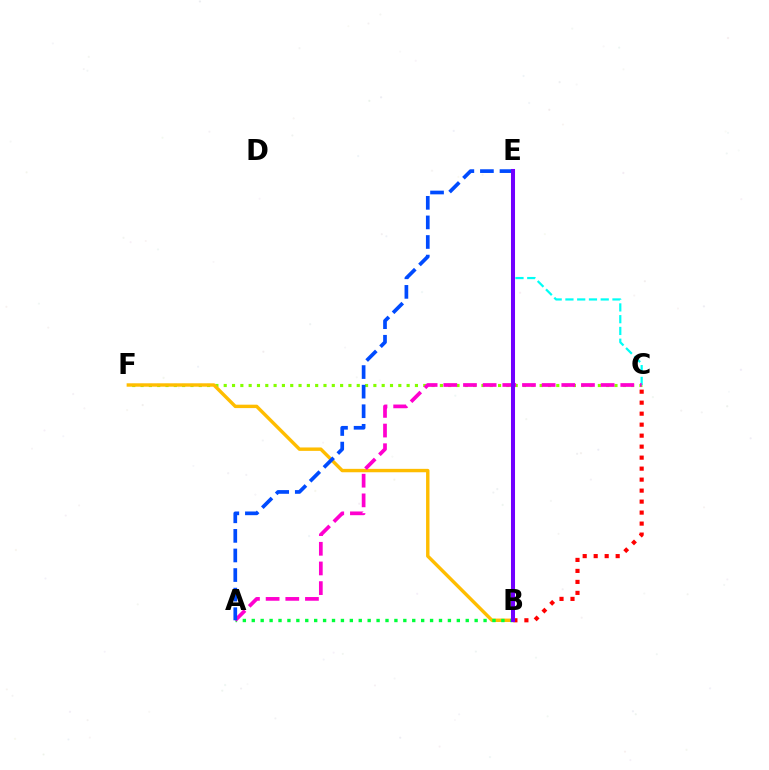{('C', 'F'): [{'color': '#84ff00', 'line_style': 'dotted', 'thickness': 2.26}], ('B', 'C'): [{'color': '#ff0000', 'line_style': 'dotted', 'thickness': 2.99}], ('C', 'E'): [{'color': '#00fff6', 'line_style': 'dashed', 'thickness': 1.6}], ('B', 'F'): [{'color': '#ffbd00', 'line_style': 'solid', 'thickness': 2.46}], ('A', 'B'): [{'color': '#00ff39', 'line_style': 'dotted', 'thickness': 2.42}], ('A', 'C'): [{'color': '#ff00cf', 'line_style': 'dashed', 'thickness': 2.67}], ('A', 'E'): [{'color': '#004bff', 'line_style': 'dashed', 'thickness': 2.66}], ('B', 'E'): [{'color': '#7200ff', 'line_style': 'solid', 'thickness': 2.91}]}